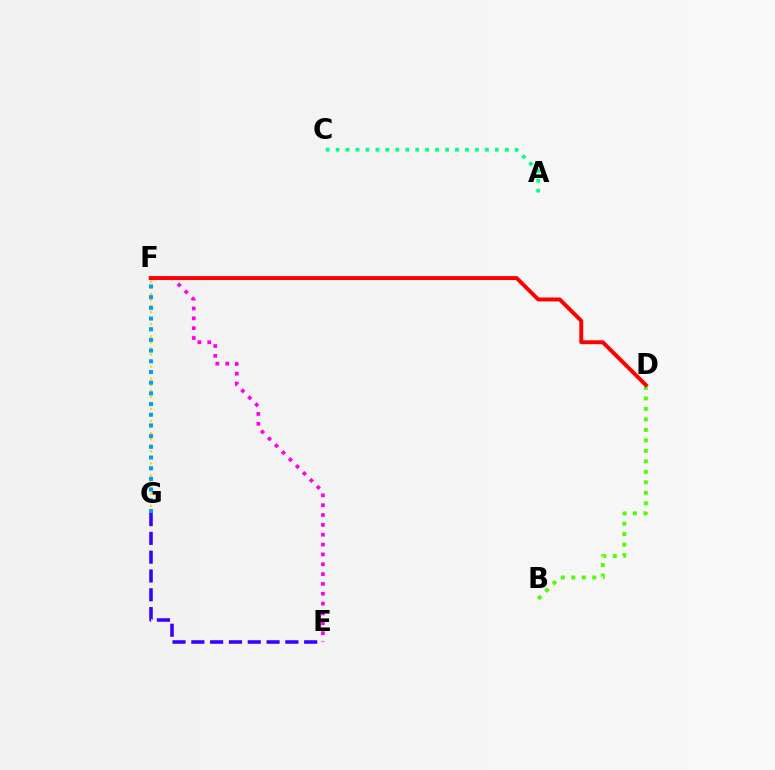{('E', 'F'): [{'color': '#ff00ed', 'line_style': 'dotted', 'thickness': 2.67}], ('F', 'G'): [{'color': '#ffd500', 'line_style': 'dotted', 'thickness': 1.64}, {'color': '#009eff', 'line_style': 'dotted', 'thickness': 2.91}], ('B', 'D'): [{'color': '#4fff00', 'line_style': 'dotted', 'thickness': 2.85}], ('D', 'F'): [{'color': '#ff0000', 'line_style': 'solid', 'thickness': 2.82}], ('A', 'C'): [{'color': '#00ff86', 'line_style': 'dotted', 'thickness': 2.7}], ('E', 'G'): [{'color': '#3700ff', 'line_style': 'dashed', 'thickness': 2.56}]}